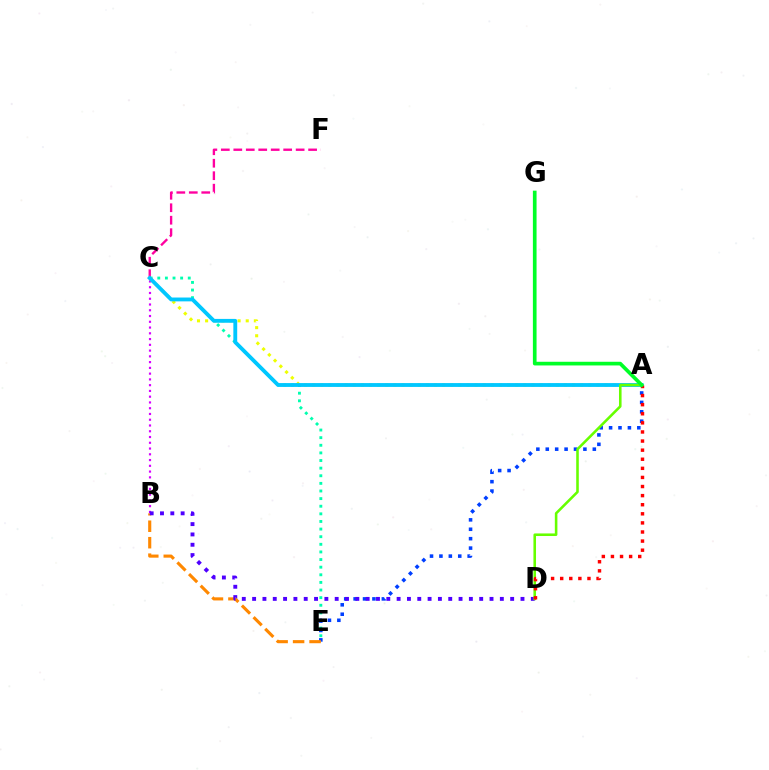{('B', 'C'): [{'color': '#d600ff', 'line_style': 'dotted', 'thickness': 1.57}], ('A', 'E'): [{'color': '#003fff', 'line_style': 'dotted', 'thickness': 2.56}], ('B', 'E'): [{'color': '#ff8800', 'line_style': 'dashed', 'thickness': 2.24}], ('C', 'E'): [{'color': '#00ffaf', 'line_style': 'dotted', 'thickness': 2.07}], ('A', 'C'): [{'color': '#eeff00', 'line_style': 'dotted', 'thickness': 2.21}, {'color': '#00c7ff', 'line_style': 'solid', 'thickness': 2.77}], ('C', 'F'): [{'color': '#ff00a0', 'line_style': 'dashed', 'thickness': 1.69}], ('B', 'D'): [{'color': '#4f00ff', 'line_style': 'dotted', 'thickness': 2.8}], ('A', 'D'): [{'color': '#66ff00', 'line_style': 'solid', 'thickness': 1.86}, {'color': '#ff0000', 'line_style': 'dotted', 'thickness': 2.47}], ('A', 'G'): [{'color': '#00ff27', 'line_style': 'solid', 'thickness': 2.65}]}